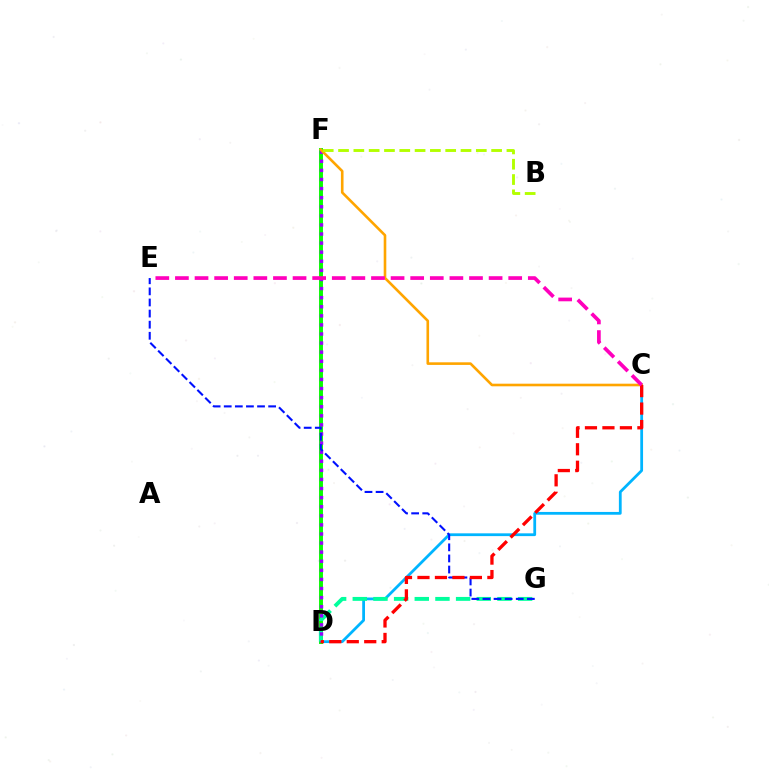{('C', 'D'): [{'color': '#00b5ff', 'line_style': 'solid', 'thickness': 2.0}, {'color': '#ff0000', 'line_style': 'dashed', 'thickness': 2.37}], ('D', 'F'): [{'color': '#08ff00', 'line_style': 'solid', 'thickness': 2.83}, {'color': '#9b00ff', 'line_style': 'dotted', 'thickness': 2.47}], ('D', 'G'): [{'color': '#00ff9d', 'line_style': 'dashed', 'thickness': 2.81}], ('C', 'F'): [{'color': '#ffa500', 'line_style': 'solid', 'thickness': 1.88}], ('B', 'F'): [{'color': '#b3ff00', 'line_style': 'dashed', 'thickness': 2.08}], ('E', 'G'): [{'color': '#0010ff', 'line_style': 'dashed', 'thickness': 1.51}], ('C', 'E'): [{'color': '#ff00bd', 'line_style': 'dashed', 'thickness': 2.66}]}